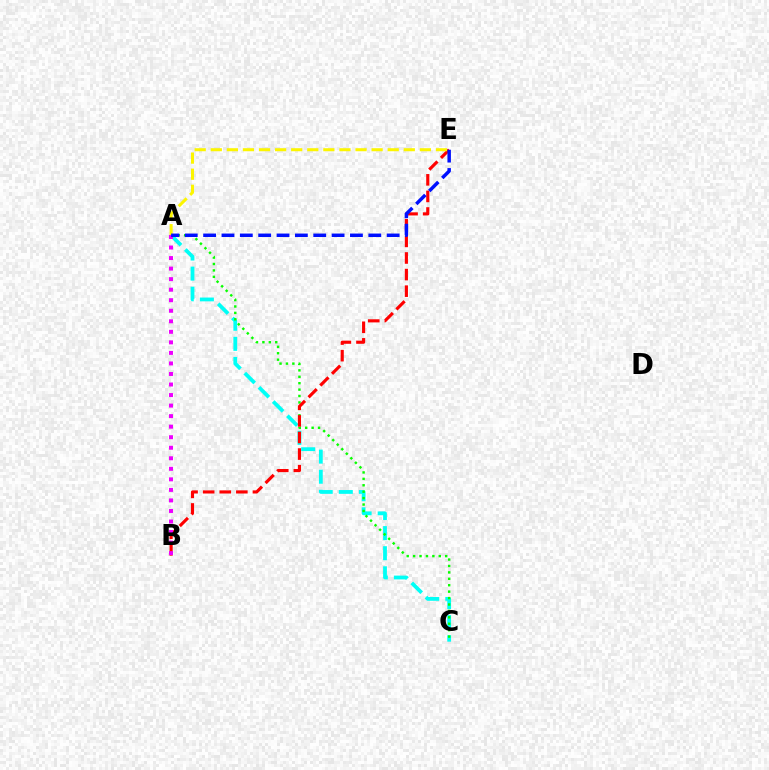{('A', 'C'): [{'color': '#00fff6', 'line_style': 'dashed', 'thickness': 2.73}, {'color': '#08ff00', 'line_style': 'dotted', 'thickness': 1.74}], ('B', 'E'): [{'color': '#ff0000', 'line_style': 'dashed', 'thickness': 2.25}], ('A', 'E'): [{'color': '#fcf500', 'line_style': 'dashed', 'thickness': 2.18}, {'color': '#0010ff', 'line_style': 'dashed', 'thickness': 2.49}], ('A', 'B'): [{'color': '#ee00ff', 'line_style': 'dotted', 'thickness': 2.86}]}